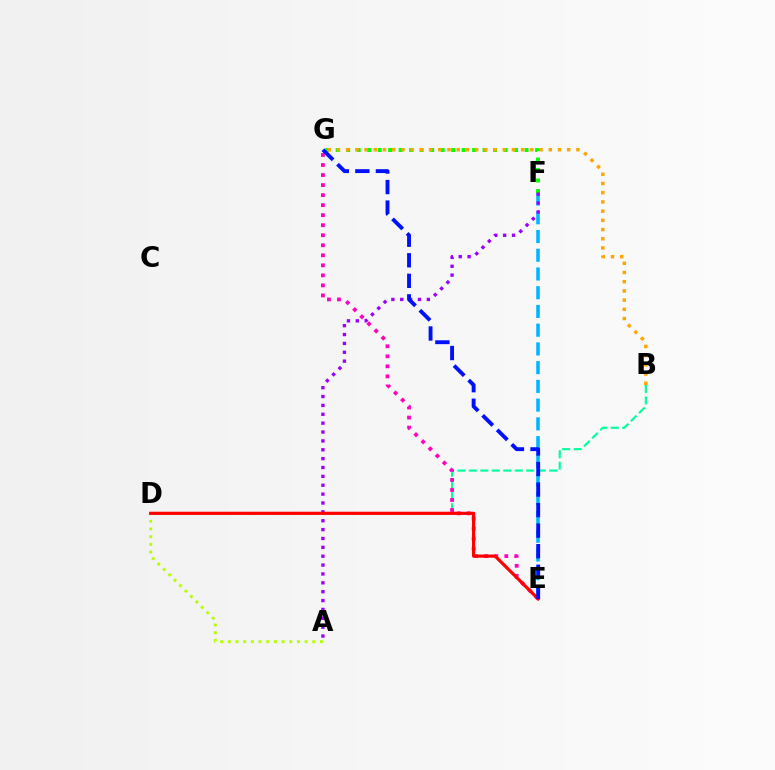{('F', 'G'): [{'color': '#08ff00', 'line_style': 'dotted', 'thickness': 2.85}], ('B', 'D'): [{'color': '#00ff9d', 'line_style': 'dashed', 'thickness': 1.56}], ('E', 'F'): [{'color': '#00b5ff', 'line_style': 'dashed', 'thickness': 2.54}], ('B', 'G'): [{'color': '#ffa500', 'line_style': 'dotted', 'thickness': 2.5}], ('E', 'G'): [{'color': '#ff00bd', 'line_style': 'dotted', 'thickness': 2.73}, {'color': '#0010ff', 'line_style': 'dashed', 'thickness': 2.79}], ('A', 'F'): [{'color': '#9b00ff', 'line_style': 'dotted', 'thickness': 2.41}], ('A', 'D'): [{'color': '#b3ff00', 'line_style': 'dotted', 'thickness': 2.09}], ('D', 'E'): [{'color': '#ff0000', 'line_style': 'solid', 'thickness': 2.3}]}